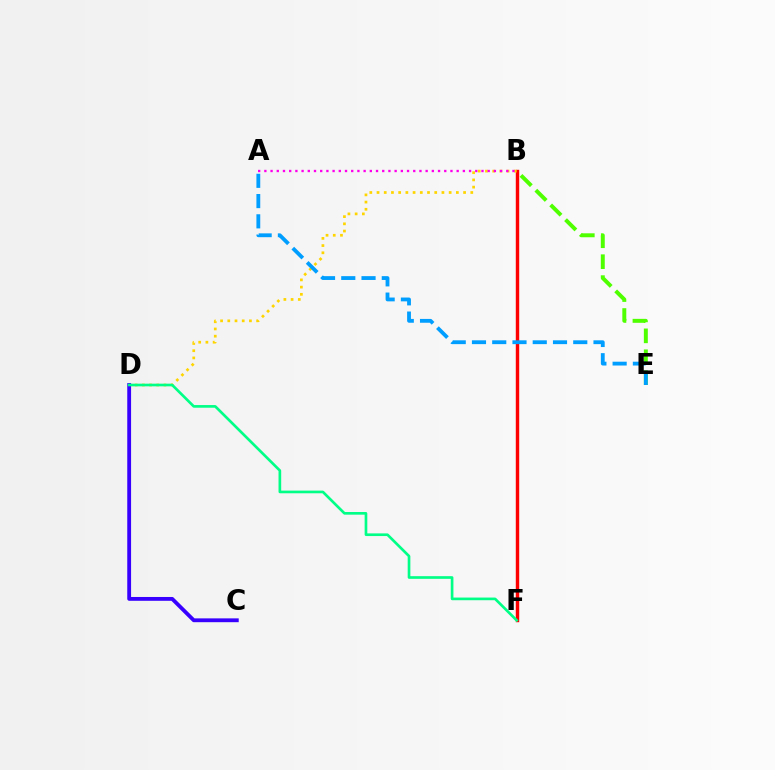{('B', 'F'): [{'color': '#ff0000', 'line_style': 'solid', 'thickness': 2.46}], ('B', 'E'): [{'color': '#4fff00', 'line_style': 'dashed', 'thickness': 2.84}], ('B', 'D'): [{'color': '#ffd500', 'line_style': 'dotted', 'thickness': 1.96}], ('C', 'D'): [{'color': '#3700ff', 'line_style': 'solid', 'thickness': 2.75}], ('A', 'B'): [{'color': '#ff00ed', 'line_style': 'dotted', 'thickness': 1.69}], ('D', 'F'): [{'color': '#00ff86', 'line_style': 'solid', 'thickness': 1.92}], ('A', 'E'): [{'color': '#009eff', 'line_style': 'dashed', 'thickness': 2.75}]}